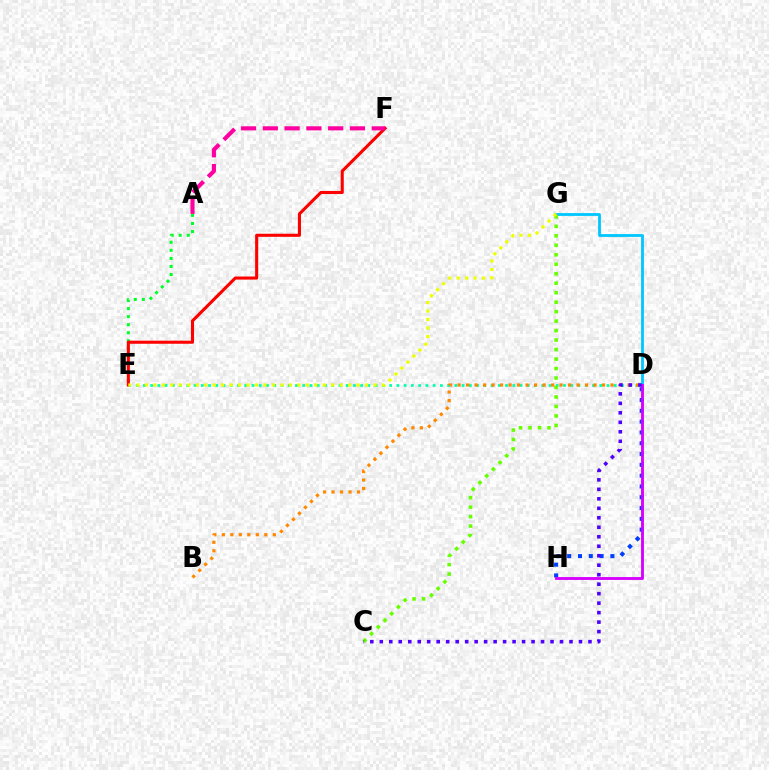{('D', 'G'): [{'color': '#00c7ff', 'line_style': 'solid', 'thickness': 2.03}], ('D', 'E'): [{'color': '#00ffaf', 'line_style': 'dotted', 'thickness': 1.97}], ('C', 'G'): [{'color': '#66ff00', 'line_style': 'dotted', 'thickness': 2.58}], ('B', 'D'): [{'color': '#ff8800', 'line_style': 'dotted', 'thickness': 2.31}], ('D', 'H'): [{'color': '#003fff', 'line_style': 'dotted', 'thickness': 2.94}, {'color': '#d600ff', 'line_style': 'solid', 'thickness': 2.07}], ('A', 'E'): [{'color': '#00ff27', 'line_style': 'dotted', 'thickness': 2.19}], ('E', 'F'): [{'color': '#ff0000', 'line_style': 'solid', 'thickness': 2.22}], ('A', 'F'): [{'color': '#ff00a0', 'line_style': 'dashed', 'thickness': 2.96}], ('C', 'D'): [{'color': '#4f00ff', 'line_style': 'dotted', 'thickness': 2.58}], ('E', 'G'): [{'color': '#eeff00', 'line_style': 'dotted', 'thickness': 2.3}]}